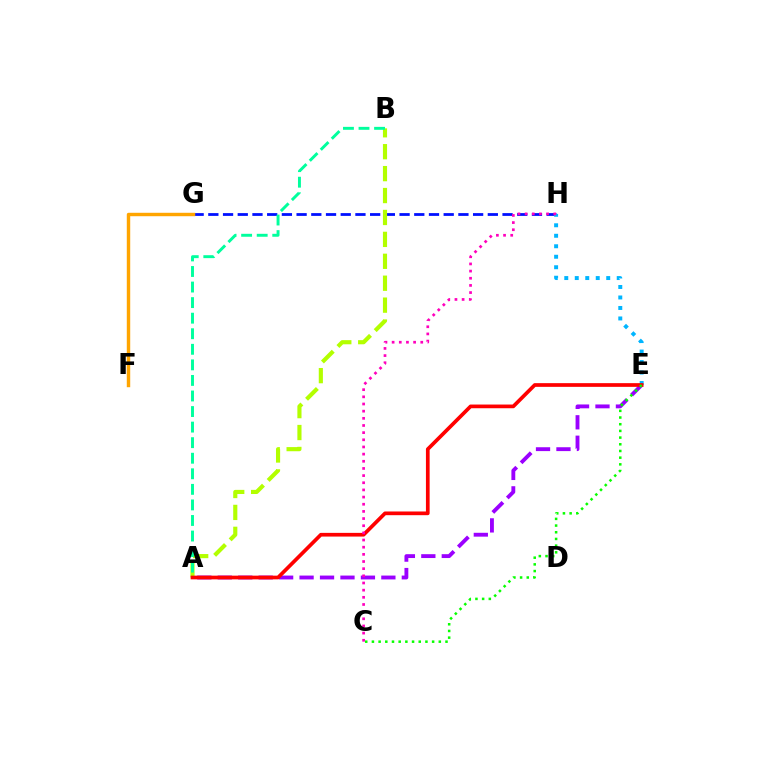{('G', 'H'): [{'color': '#0010ff', 'line_style': 'dashed', 'thickness': 2.0}], ('E', 'H'): [{'color': '#00b5ff', 'line_style': 'dotted', 'thickness': 2.85}], ('A', 'B'): [{'color': '#b3ff00', 'line_style': 'dashed', 'thickness': 2.98}, {'color': '#00ff9d', 'line_style': 'dashed', 'thickness': 2.11}], ('A', 'E'): [{'color': '#9b00ff', 'line_style': 'dashed', 'thickness': 2.78}, {'color': '#ff0000', 'line_style': 'solid', 'thickness': 2.66}], ('F', 'G'): [{'color': '#ffa500', 'line_style': 'solid', 'thickness': 2.47}], ('C', 'H'): [{'color': '#ff00bd', 'line_style': 'dotted', 'thickness': 1.95}], ('C', 'E'): [{'color': '#08ff00', 'line_style': 'dotted', 'thickness': 1.82}]}